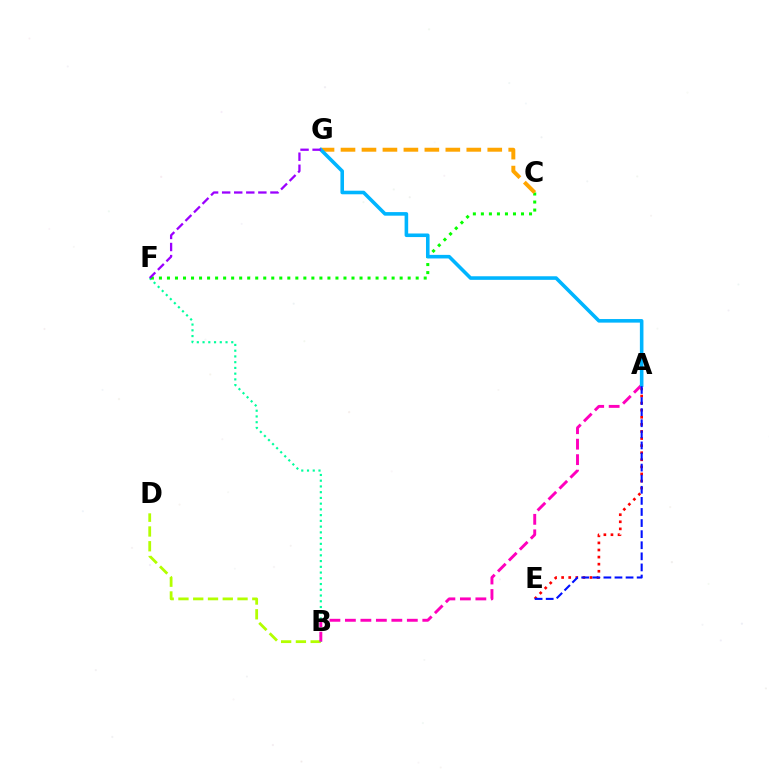{('B', 'D'): [{'color': '#b3ff00', 'line_style': 'dashed', 'thickness': 2.01}], ('B', 'F'): [{'color': '#00ff9d', 'line_style': 'dotted', 'thickness': 1.56}], ('C', 'F'): [{'color': '#08ff00', 'line_style': 'dotted', 'thickness': 2.18}], ('A', 'E'): [{'color': '#ff0000', 'line_style': 'dotted', 'thickness': 1.93}, {'color': '#0010ff', 'line_style': 'dashed', 'thickness': 1.51}], ('C', 'G'): [{'color': '#ffa500', 'line_style': 'dashed', 'thickness': 2.85}], ('A', 'B'): [{'color': '#ff00bd', 'line_style': 'dashed', 'thickness': 2.1}], ('A', 'G'): [{'color': '#00b5ff', 'line_style': 'solid', 'thickness': 2.58}], ('F', 'G'): [{'color': '#9b00ff', 'line_style': 'dashed', 'thickness': 1.64}]}